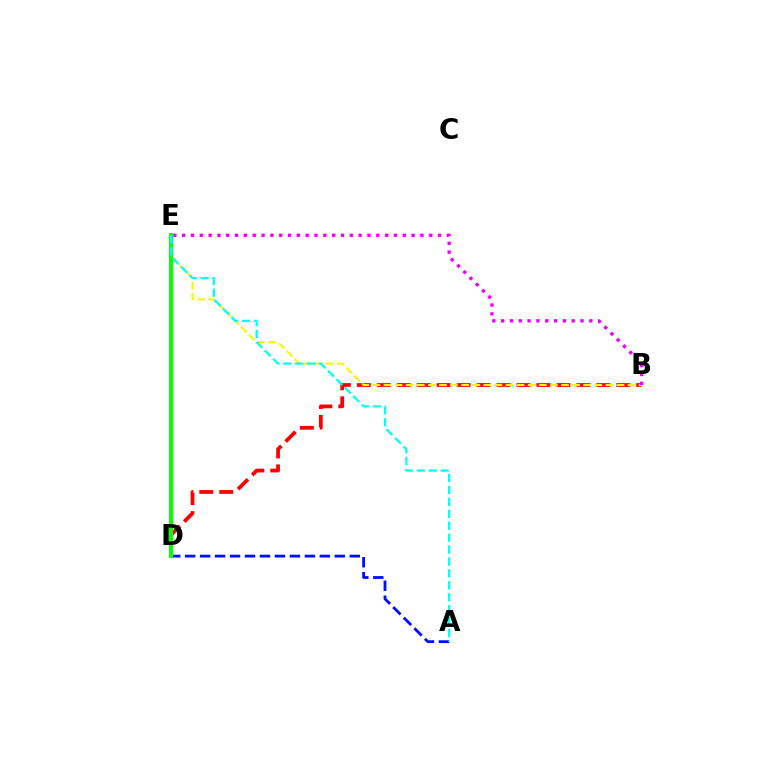{('B', 'D'): [{'color': '#ff0000', 'line_style': 'dashed', 'thickness': 2.71}], ('B', 'E'): [{'color': '#fcf500', 'line_style': 'dashed', 'thickness': 1.51}, {'color': '#ee00ff', 'line_style': 'dotted', 'thickness': 2.4}], ('A', 'D'): [{'color': '#0010ff', 'line_style': 'dashed', 'thickness': 2.03}], ('D', 'E'): [{'color': '#08ff00', 'line_style': 'solid', 'thickness': 2.91}], ('A', 'E'): [{'color': '#00fff6', 'line_style': 'dashed', 'thickness': 1.62}]}